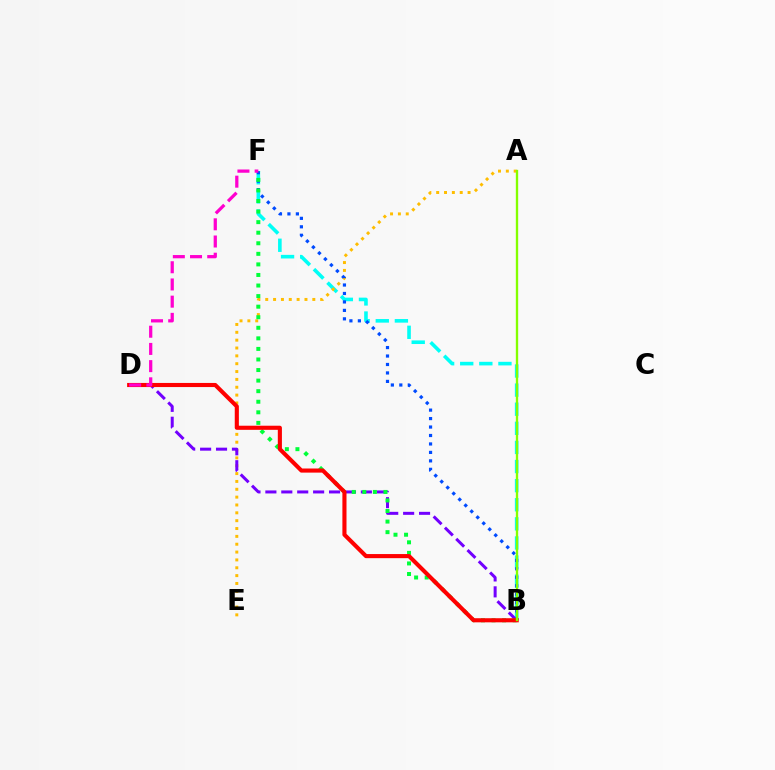{('B', 'F'): [{'color': '#00fff6', 'line_style': 'dashed', 'thickness': 2.6}, {'color': '#004bff', 'line_style': 'dotted', 'thickness': 2.3}, {'color': '#00ff39', 'line_style': 'dotted', 'thickness': 2.87}], ('A', 'E'): [{'color': '#ffbd00', 'line_style': 'dotted', 'thickness': 2.13}], ('B', 'D'): [{'color': '#7200ff', 'line_style': 'dashed', 'thickness': 2.16}, {'color': '#ff0000', 'line_style': 'solid', 'thickness': 2.96}], ('D', 'F'): [{'color': '#ff00cf', 'line_style': 'dashed', 'thickness': 2.34}], ('A', 'B'): [{'color': '#84ff00', 'line_style': 'solid', 'thickness': 1.69}]}